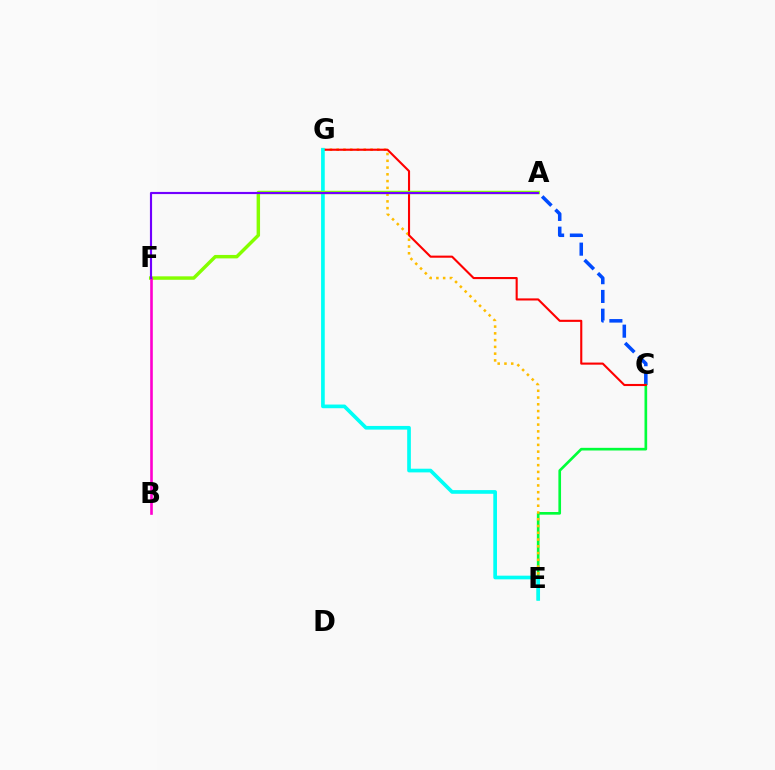{('A', 'C'): [{'color': '#004bff', 'line_style': 'dashed', 'thickness': 2.55}], ('C', 'E'): [{'color': '#00ff39', 'line_style': 'solid', 'thickness': 1.92}], ('E', 'G'): [{'color': '#ffbd00', 'line_style': 'dotted', 'thickness': 1.84}, {'color': '#00fff6', 'line_style': 'solid', 'thickness': 2.65}], ('C', 'G'): [{'color': '#ff0000', 'line_style': 'solid', 'thickness': 1.52}], ('A', 'F'): [{'color': '#84ff00', 'line_style': 'solid', 'thickness': 2.48}, {'color': '#7200ff', 'line_style': 'solid', 'thickness': 1.55}], ('B', 'F'): [{'color': '#ff00cf', 'line_style': 'solid', 'thickness': 1.89}]}